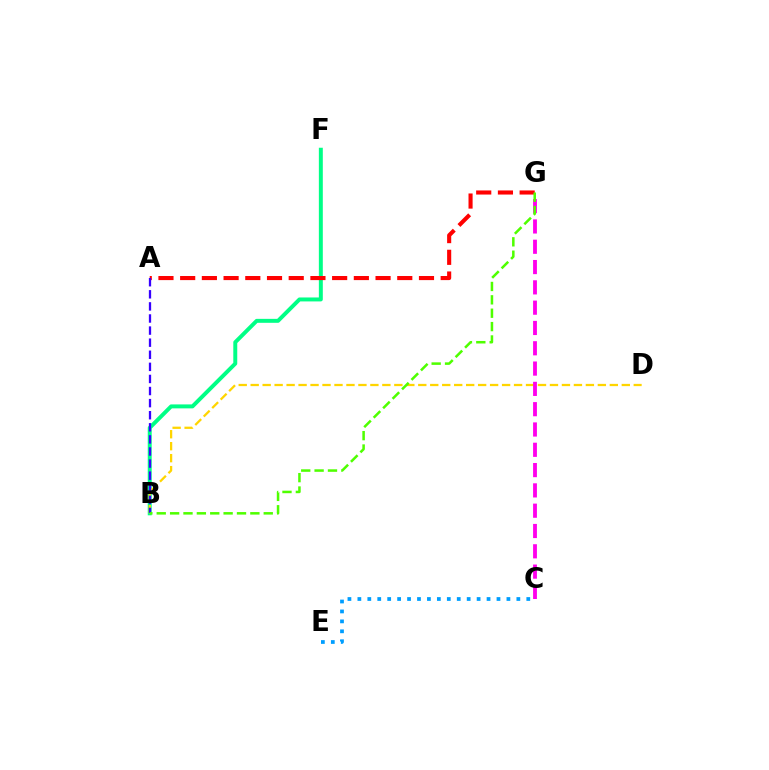{('B', 'F'): [{'color': '#00ff86', 'line_style': 'solid', 'thickness': 2.85}], ('B', 'D'): [{'color': '#ffd500', 'line_style': 'dashed', 'thickness': 1.63}], ('C', 'G'): [{'color': '#ff00ed', 'line_style': 'dashed', 'thickness': 2.76}], ('A', 'G'): [{'color': '#ff0000', 'line_style': 'dashed', 'thickness': 2.95}], ('A', 'B'): [{'color': '#3700ff', 'line_style': 'dashed', 'thickness': 1.64}], ('B', 'G'): [{'color': '#4fff00', 'line_style': 'dashed', 'thickness': 1.82}], ('C', 'E'): [{'color': '#009eff', 'line_style': 'dotted', 'thickness': 2.7}]}